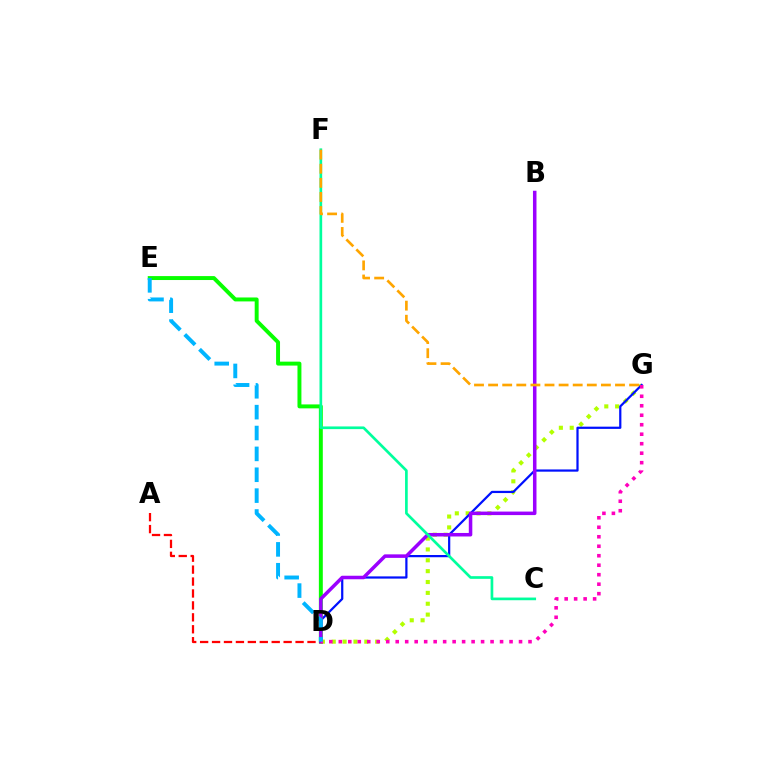{('D', 'G'): [{'color': '#b3ff00', 'line_style': 'dotted', 'thickness': 2.95}, {'color': '#0010ff', 'line_style': 'solid', 'thickness': 1.6}, {'color': '#ff00bd', 'line_style': 'dotted', 'thickness': 2.58}], ('D', 'E'): [{'color': '#08ff00', 'line_style': 'solid', 'thickness': 2.84}, {'color': '#00b5ff', 'line_style': 'dashed', 'thickness': 2.84}], ('A', 'D'): [{'color': '#ff0000', 'line_style': 'dashed', 'thickness': 1.62}], ('B', 'D'): [{'color': '#9b00ff', 'line_style': 'solid', 'thickness': 2.53}], ('C', 'F'): [{'color': '#00ff9d', 'line_style': 'solid', 'thickness': 1.93}], ('F', 'G'): [{'color': '#ffa500', 'line_style': 'dashed', 'thickness': 1.92}]}